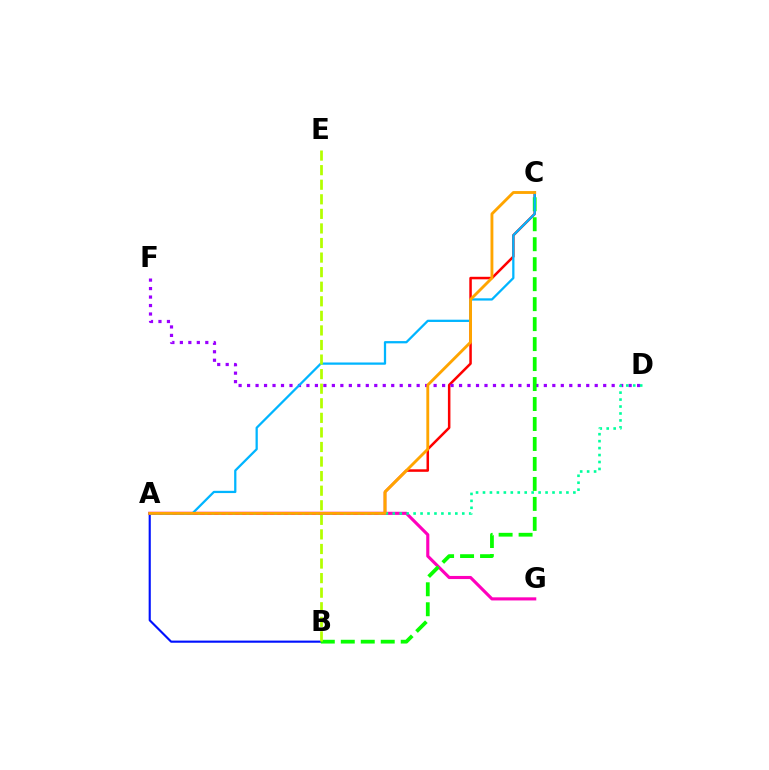{('A', 'B'): [{'color': '#0010ff', 'line_style': 'solid', 'thickness': 1.54}], ('A', 'C'): [{'color': '#ff0000', 'line_style': 'solid', 'thickness': 1.81}, {'color': '#00b5ff', 'line_style': 'solid', 'thickness': 1.63}, {'color': '#ffa500', 'line_style': 'solid', 'thickness': 2.06}], ('D', 'F'): [{'color': '#9b00ff', 'line_style': 'dotted', 'thickness': 2.3}], ('A', 'G'): [{'color': '#ff00bd', 'line_style': 'solid', 'thickness': 2.24}], ('B', 'C'): [{'color': '#08ff00', 'line_style': 'dashed', 'thickness': 2.71}], ('A', 'D'): [{'color': '#00ff9d', 'line_style': 'dotted', 'thickness': 1.89}], ('B', 'E'): [{'color': '#b3ff00', 'line_style': 'dashed', 'thickness': 1.98}]}